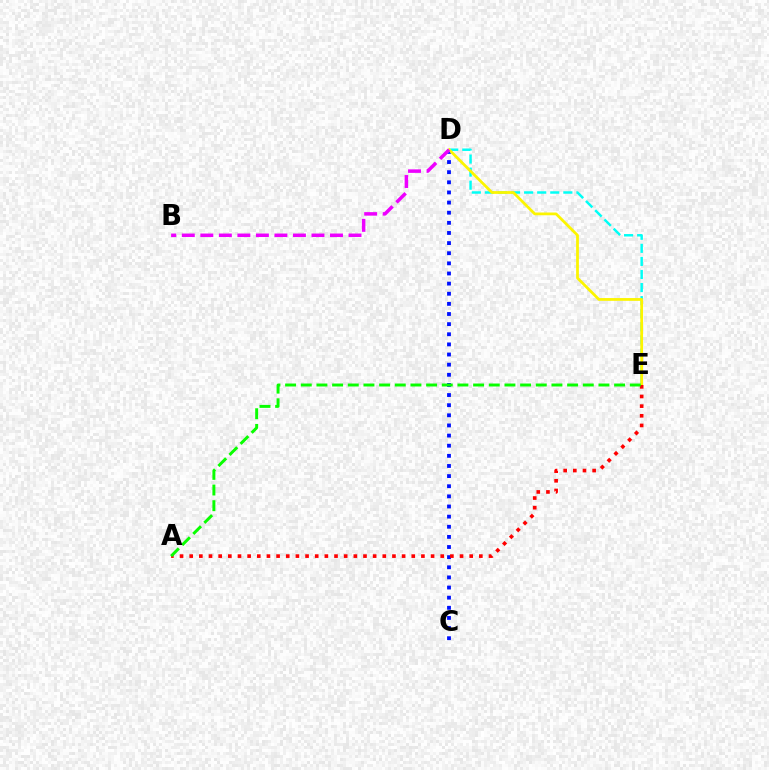{('C', 'D'): [{'color': '#0010ff', 'line_style': 'dotted', 'thickness': 2.75}], ('D', 'E'): [{'color': '#00fff6', 'line_style': 'dashed', 'thickness': 1.78}, {'color': '#fcf500', 'line_style': 'solid', 'thickness': 1.99}], ('A', 'E'): [{'color': '#ff0000', 'line_style': 'dotted', 'thickness': 2.62}, {'color': '#08ff00', 'line_style': 'dashed', 'thickness': 2.13}], ('B', 'D'): [{'color': '#ee00ff', 'line_style': 'dashed', 'thickness': 2.52}]}